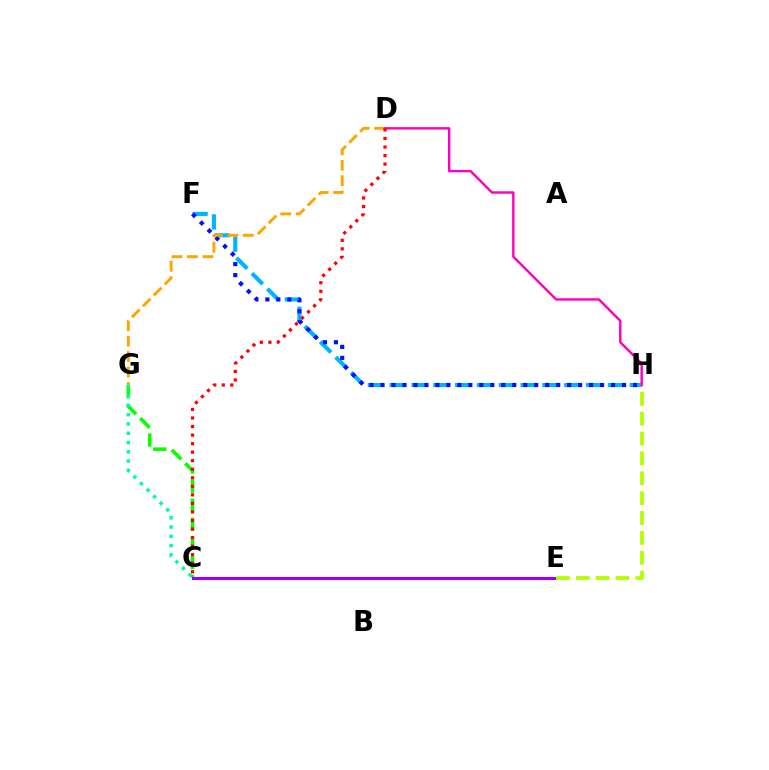{('C', 'G'): [{'color': '#08ff00', 'line_style': 'dashed', 'thickness': 2.59}, {'color': '#00ff9d', 'line_style': 'dotted', 'thickness': 2.53}], ('F', 'H'): [{'color': '#00b5ff', 'line_style': 'dashed', 'thickness': 2.96}, {'color': '#0010ff', 'line_style': 'dotted', 'thickness': 2.98}], ('C', 'E'): [{'color': '#9b00ff', 'line_style': 'solid', 'thickness': 2.23}], ('E', 'H'): [{'color': '#b3ff00', 'line_style': 'dashed', 'thickness': 2.7}], ('D', 'G'): [{'color': '#ffa500', 'line_style': 'dashed', 'thickness': 2.1}], ('D', 'H'): [{'color': '#ff00bd', 'line_style': 'solid', 'thickness': 1.74}], ('C', 'D'): [{'color': '#ff0000', 'line_style': 'dotted', 'thickness': 2.32}]}